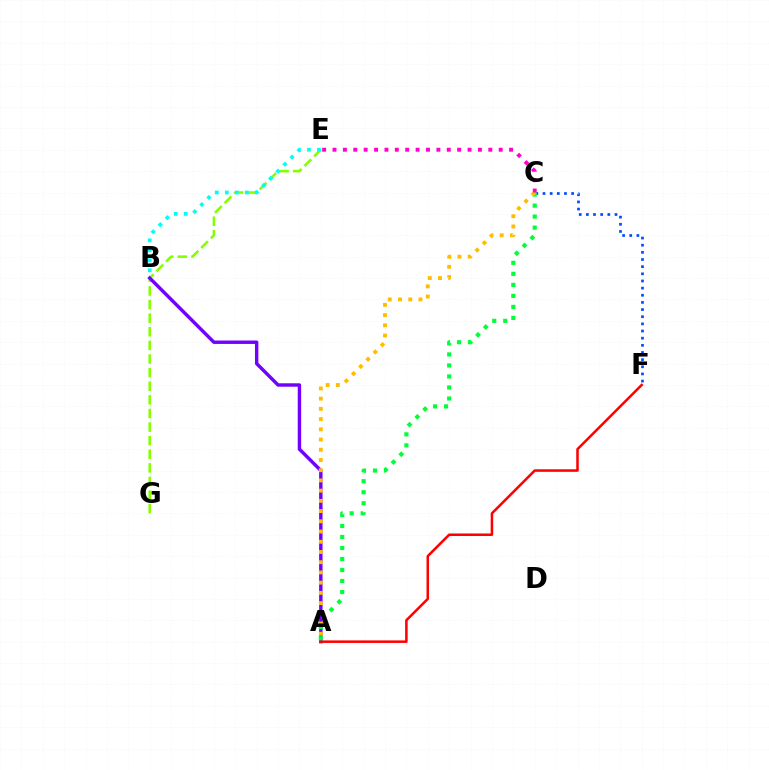{('E', 'G'): [{'color': '#84ff00', 'line_style': 'dashed', 'thickness': 1.85}], ('A', 'B'): [{'color': '#7200ff', 'line_style': 'solid', 'thickness': 2.46}], ('C', 'F'): [{'color': '#004bff', 'line_style': 'dotted', 'thickness': 1.94}], ('A', 'F'): [{'color': '#ff0000', 'line_style': 'solid', 'thickness': 1.82}], ('A', 'C'): [{'color': '#00ff39', 'line_style': 'dotted', 'thickness': 2.99}, {'color': '#ffbd00', 'line_style': 'dotted', 'thickness': 2.78}], ('B', 'E'): [{'color': '#00fff6', 'line_style': 'dotted', 'thickness': 2.71}], ('C', 'E'): [{'color': '#ff00cf', 'line_style': 'dotted', 'thickness': 2.82}]}